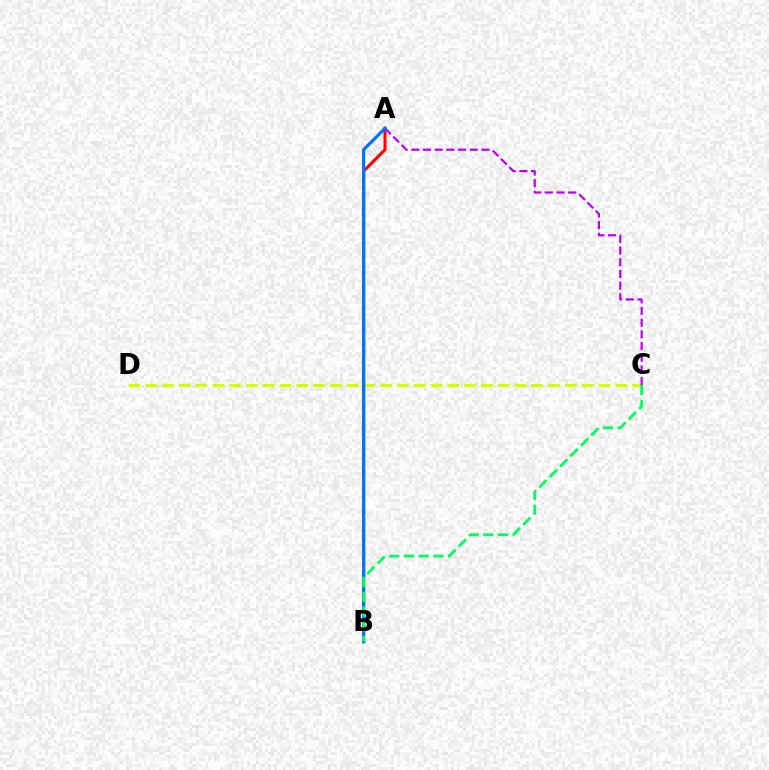{('C', 'D'): [{'color': '#d1ff00', 'line_style': 'dashed', 'thickness': 2.28}], ('A', 'B'): [{'color': '#ff0000', 'line_style': 'solid', 'thickness': 2.17}, {'color': '#0074ff', 'line_style': 'solid', 'thickness': 2.34}], ('A', 'C'): [{'color': '#b900ff', 'line_style': 'dashed', 'thickness': 1.59}], ('B', 'C'): [{'color': '#00ff5c', 'line_style': 'dashed', 'thickness': 2.0}]}